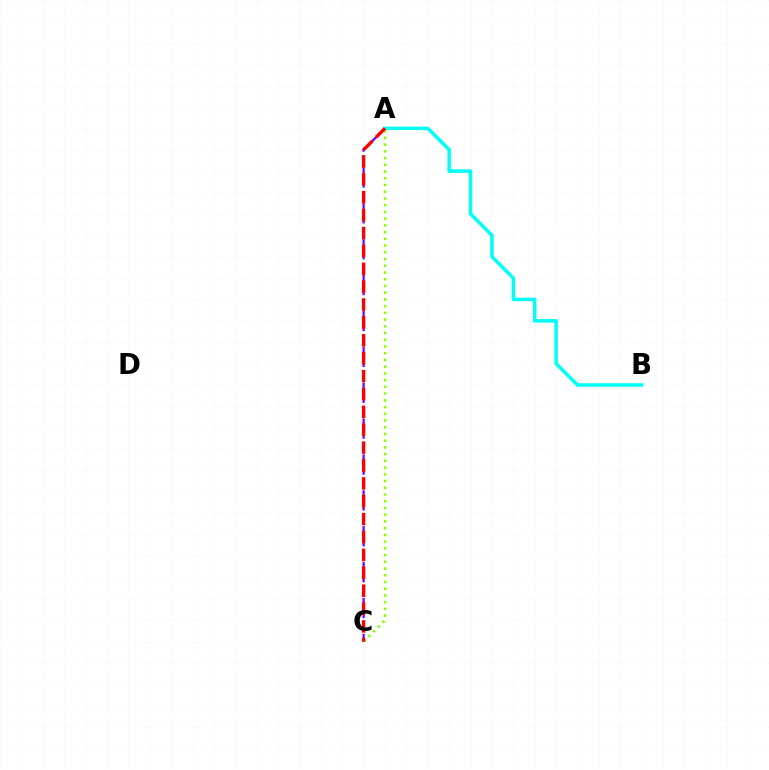{('A', 'C'): [{'color': '#7200ff', 'line_style': 'dashed', 'thickness': 1.62}, {'color': '#84ff00', 'line_style': 'dotted', 'thickness': 1.83}, {'color': '#ff0000', 'line_style': 'dashed', 'thickness': 2.43}], ('A', 'B'): [{'color': '#00fff6', 'line_style': 'solid', 'thickness': 2.52}]}